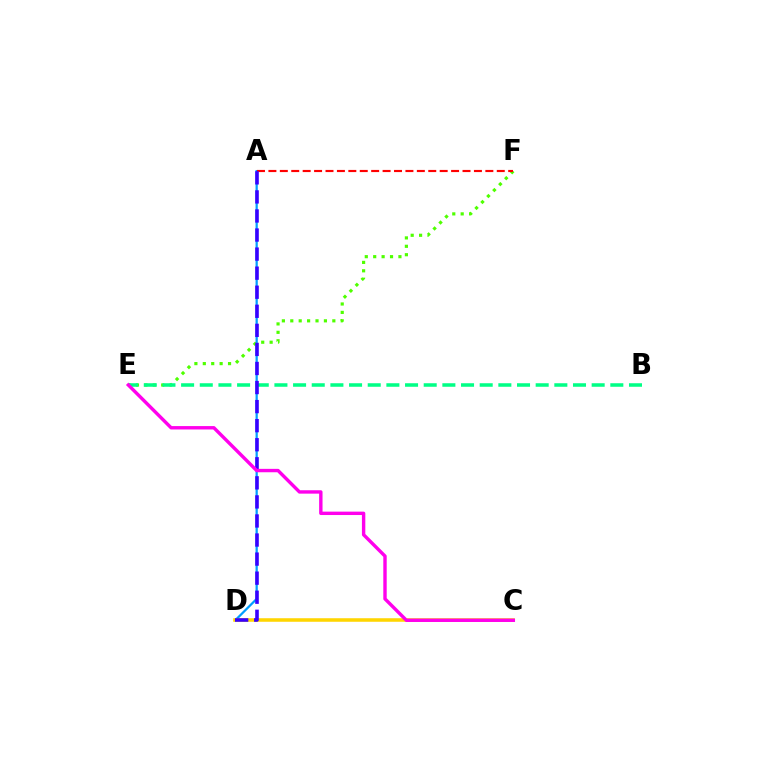{('A', 'D'): [{'color': '#009eff', 'line_style': 'solid', 'thickness': 1.61}, {'color': '#3700ff', 'line_style': 'dashed', 'thickness': 2.59}], ('E', 'F'): [{'color': '#4fff00', 'line_style': 'dotted', 'thickness': 2.28}], ('C', 'D'): [{'color': '#ffd500', 'line_style': 'solid', 'thickness': 2.55}], ('A', 'F'): [{'color': '#ff0000', 'line_style': 'dashed', 'thickness': 1.55}], ('B', 'E'): [{'color': '#00ff86', 'line_style': 'dashed', 'thickness': 2.54}], ('C', 'E'): [{'color': '#ff00ed', 'line_style': 'solid', 'thickness': 2.45}]}